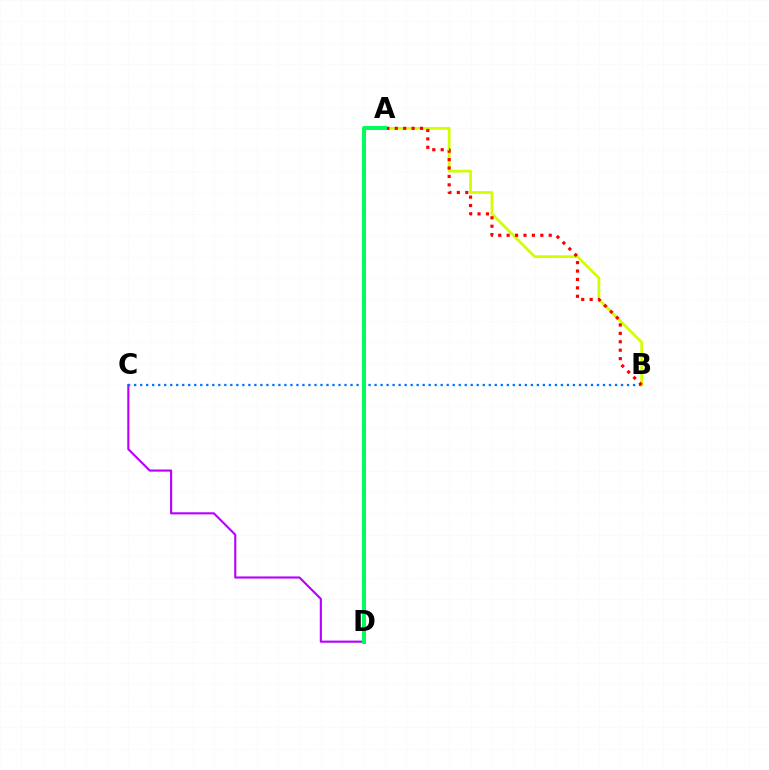{('C', 'D'): [{'color': '#b900ff', 'line_style': 'solid', 'thickness': 1.53}], ('B', 'C'): [{'color': '#0074ff', 'line_style': 'dotted', 'thickness': 1.63}], ('A', 'B'): [{'color': '#d1ff00', 'line_style': 'solid', 'thickness': 1.98}, {'color': '#ff0000', 'line_style': 'dotted', 'thickness': 2.29}], ('A', 'D'): [{'color': '#00ff5c', 'line_style': 'solid', 'thickness': 2.87}]}